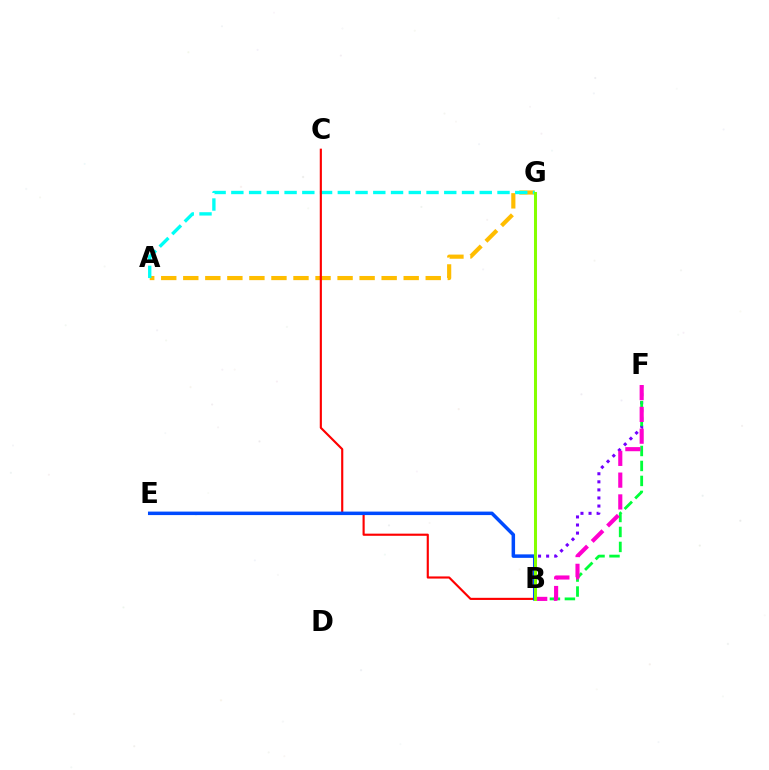{('A', 'G'): [{'color': '#ffbd00', 'line_style': 'dashed', 'thickness': 2.99}, {'color': '#00fff6', 'line_style': 'dashed', 'thickness': 2.41}], ('B', 'F'): [{'color': '#7200ff', 'line_style': 'dotted', 'thickness': 2.19}, {'color': '#00ff39', 'line_style': 'dashed', 'thickness': 2.03}, {'color': '#ff00cf', 'line_style': 'dashed', 'thickness': 2.96}], ('B', 'C'): [{'color': '#ff0000', 'line_style': 'solid', 'thickness': 1.54}], ('B', 'E'): [{'color': '#004bff', 'line_style': 'solid', 'thickness': 2.51}], ('B', 'G'): [{'color': '#84ff00', 'line_style': 'solid', 'thickness': 2.18}]}